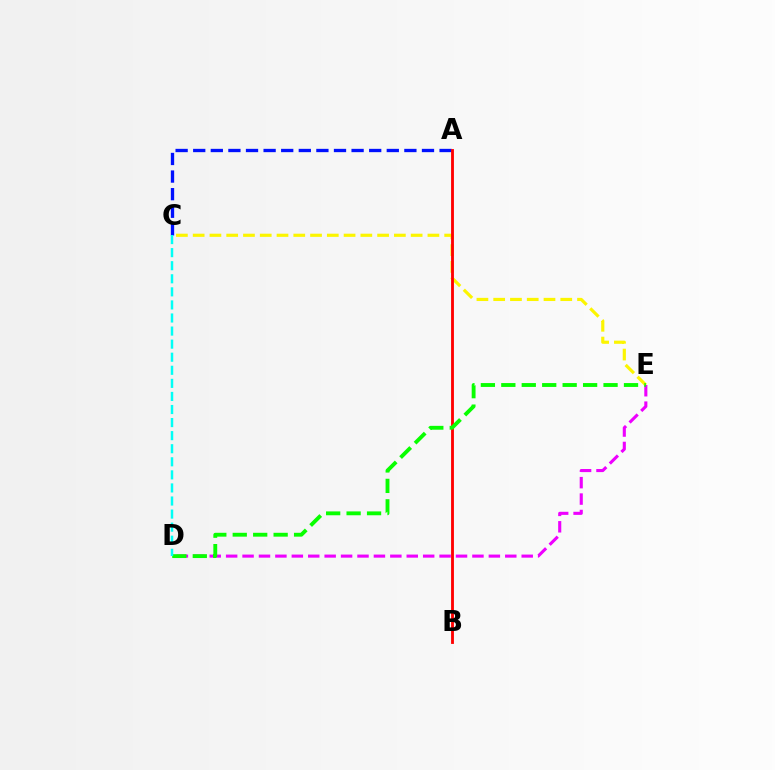{('C', 'E'): [{'color': '#fcf500', 'line_style': 'dashed', 'thickness': 2.28}], ('A', 'C'): [{'color': '#0010ff', 'line_style': 'dashed', 'thickness': 2.39}], ('A', 'B'): [{'color': '#ff0000', 'line_style': 'solid', 'thickness': 2.05}], ('D', 'E'): [{'color': '#ee00ff', 'line_style': 'dashed', 'thickness': 2.23}, {'color': '#08ff00', 'line_style': 'dashed', 'thickness': 2.78}], ('C', 'D'): [{'color': '#00fff6', 'line_style': 'dashed', 'thickness': 1.78}]}